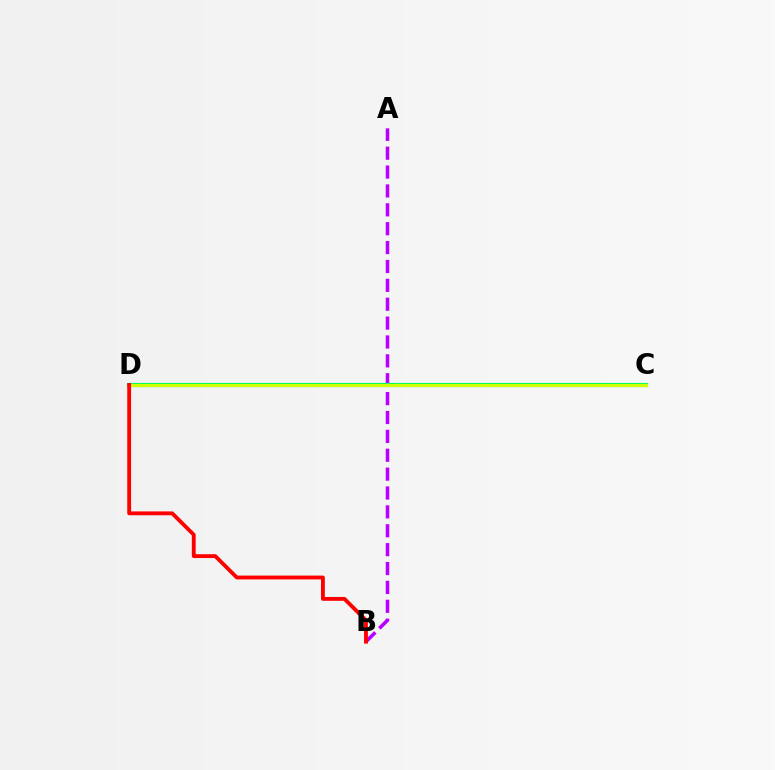{('C', 'D'): [{'color': '#0074ff', 'line_style': 'dotted', 'thickness': 2.2}, {'color': '#00ff5c', 'line_style': 'solid', 'thickness': 2.99}, {'color': '#d1ff00', 'line_style': 'solid', 'thickness': 2.23}], ('A', 'B'): [{'color': '#b900ff', 'line_style': 'dashed', 'thickness': 2.56}], ('B', 'D'): [{'color': '#ff0000', 'line_style': 'solid', 'thickness': 2.77}]}